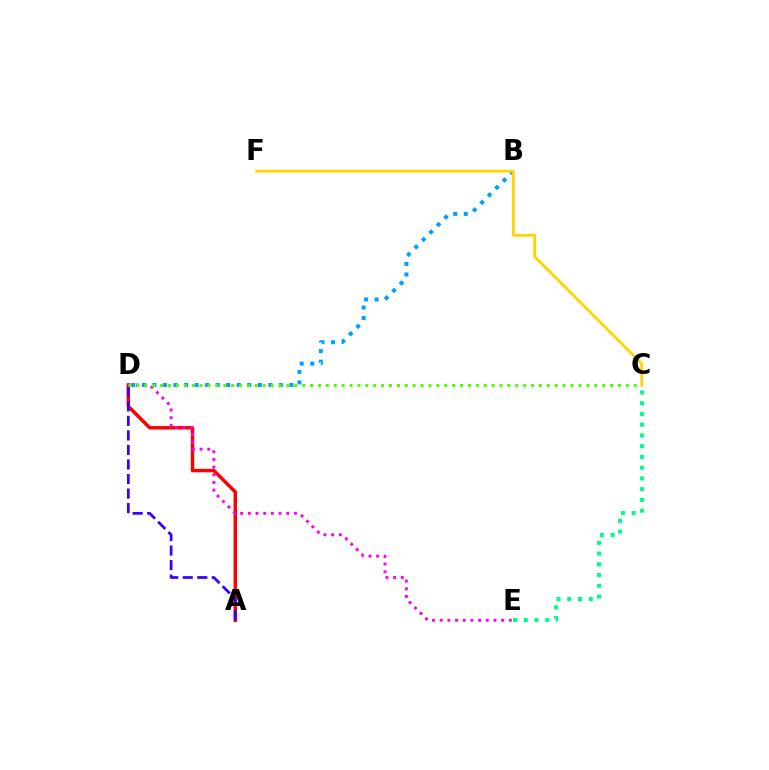{('A', 'D'): [{'color': '#ff0000', 'line_style': 'solid', 'thickness': 2.49}, {'color': '#3700ff', 'line_style': 'dashed', 'thickness': 1.97}], ('C', 'E'): [{'color': '#00ff86', 'line_style': 'dotted', 'thickness': 2.92}], ('D', 'E'): [{'color': '#ff00ed', 'line_style': 'dotted', 'thickness': 2.09}], ('B', 'D'): [{'color': '#009eff', 'line_style': 'dotted', 'thickness': 2.87}], ('C', 'D'): [{'color': '#4fff00', 'line_style': 'dotted', 'thickness': 2.14}], ('C', 'F'): [{'color': '#ffd500', 'line_style': 'solid', 'thickness': 2.04}]}